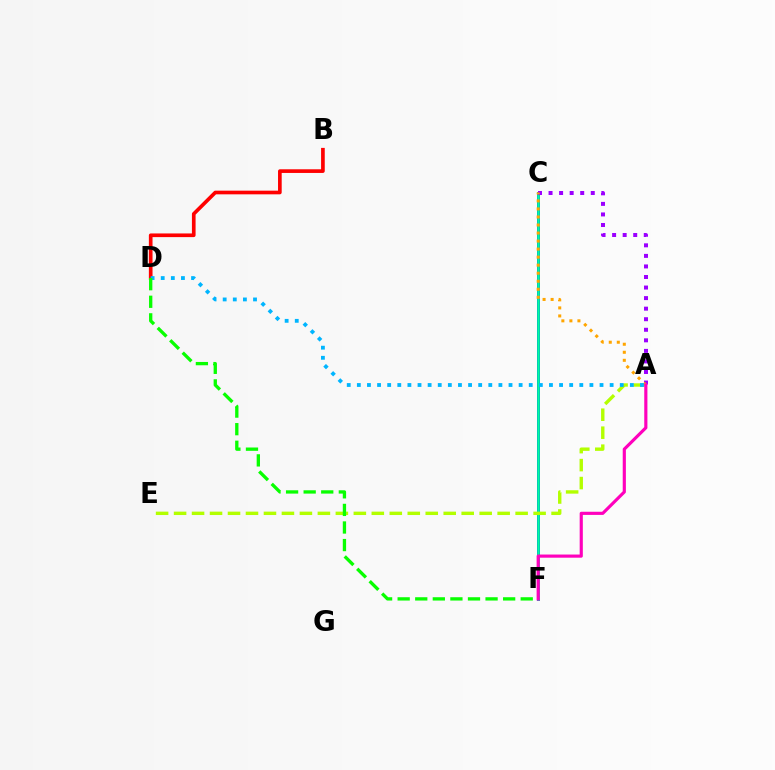{('B', 'D'): [{'color': '#ff0000', 'line_style': 'solid', 'thickness': 2.64}], ('C', 'F'): [{'color': '#0010ff', 'line_style': 'solid', 'thickness': 2.04}, {'color': '#00ff9d', 'line_style': 'solid', 'thickness': 1.82}], ('A', 'C'): [{'color': '#9b00ff', 'line_style': 'dotted', 'thickness': 2.87}, {'color': '#ffa500', 'line_style': 'dotted', 'thickness': 2.18}], ('A', 'E'): [{'color': '#b3ff00', 'line_style': 'dashed', 'thickness': 2.44}], ('A', 'D'): [{'color': '#00b5ff', 'line_style': 'dotted', 'thickness': 2.75}], ('D', 'F'): [{'color': '#08ff00', 'line_style': 'dashed', 'thickness': 2.39}], ('A', 'F'): [{'color': '#ff00bd', 'line_style': 'solid', 'thickness': 2.27}]}